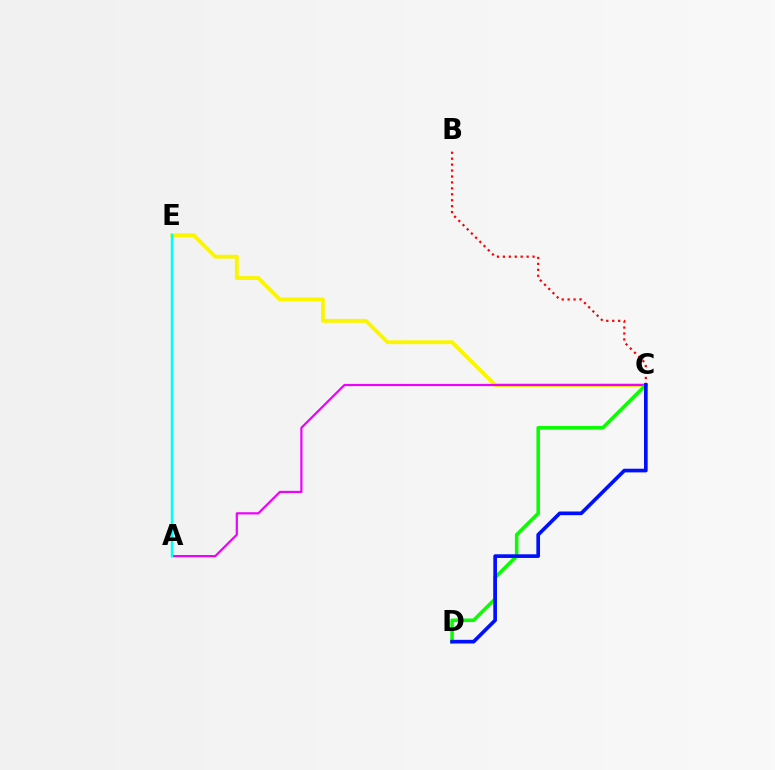{('C', 'E'): [{'color': '#fcf500', 'line_style': 'solid', 'thickness': 2.78}], ('A', 'C'): [{'color': '#ee00ff', 'line_style': 'solid', 'thickness': 1.59}], ('C', 'D'): [{'color': '#08ff00', 'line_style': 'solid', 'thickness': 2.54}, {'color': '#0010ff', 'line_style': 'solid', 'thickness': 2.64}], ('A', 'E'): [{'color': '#00fff6', 'line_style': 'solid', 'thickness': 1.77}], ('B', 'C'): [{'color': '#ff0000', 'line_style': 'dotted', 'thickness': 1.61}]}